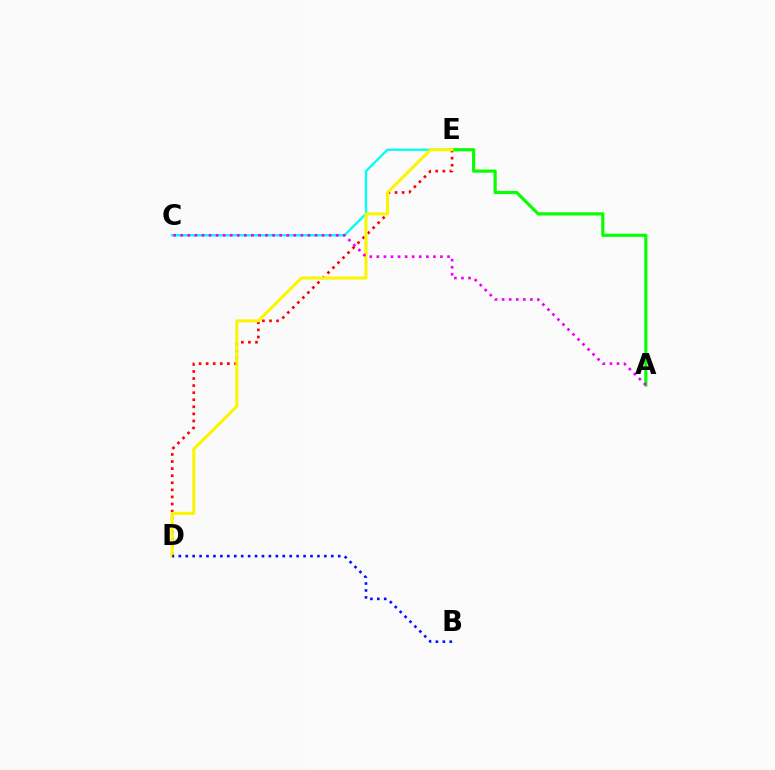{('C', 'E'): [{'color': '#00fff6', 'line_style': 'solid', 'thickness': 1.69}], ('A', 'E'): [{'color': '#08ff00', 'line_style': 'solid', 'thickness': 2.29}], ('D', 'E'): [{'color': '#ff0000', 'line_style': 'dotted', 'thickness': 1.92}, {'color': '#fcf500', 'line_style': 'solid', 'thickness': 2.17}], ('A', 'C'): [{'color': '#ee00ff', 'line_style': 'dotted', 'thickness': 1.92}], ('B', 'D'): [{'color': '#0010ff', 'line_style': 'dotted', 'thickness': 1.88}]}